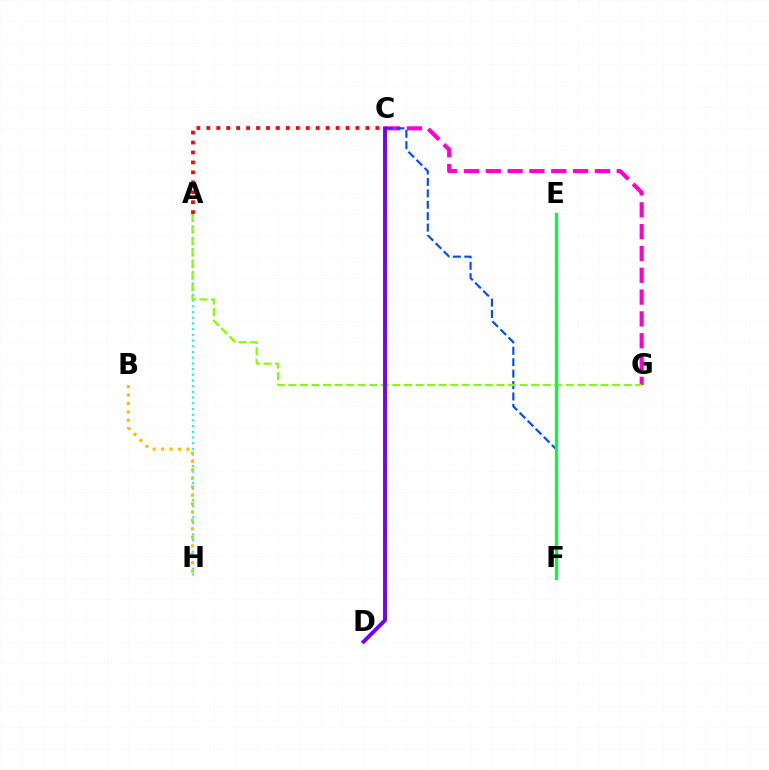{('A', 'H'): [{'color': '#00fff6', 'line_style': 'dotted', 'thickness': 1.55}], ('A', 'C'): [{'color': '#ff0000', 'line_style': 'dotted', 'thickness': 2.7}], ('B', 'H'): [{'color': '#ffbd00', 'line_style': 'dotted', 'thickness': 2.29}], ('C', 'G'): [{'color': '#ff00cf', 'line_style': 'dashed', 'thickness': 2.96}], ('C', 'F'): [{'color': '#004bff', 'line_style': 'dashed', 'thickness': 1.55}], ('A', 'G'): [{'color': '#84ff00', 'line_style': 'dashed', 'thickness': 1.57}], ('C', 'D'): [{'color': '#7200ff', 'line_style': 'solid', 'thickness': 2.79}], ('E', 'F'): [{'color': '#00ff39', 'line_style': 'solid', 'thickness': 2.36}]}